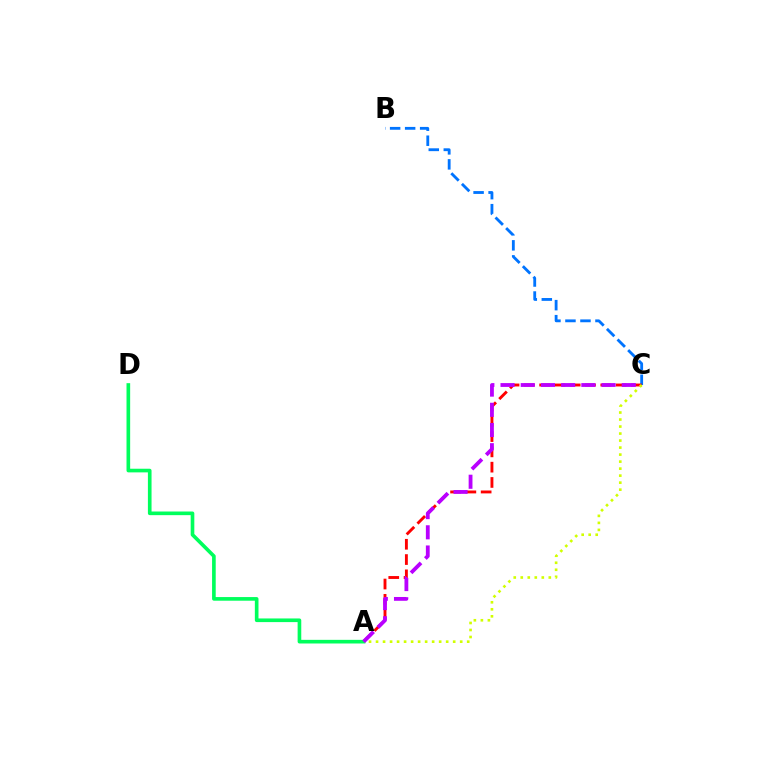{('B', 'C'): [{'color': '#0074ff', 'line_style': 'dashed', 'thickness': 2.04}], ('A', 'C'): [{'color': '#ff0000', 'line_style': 'dashed', 'thickness': 2.08}, {'color': '#d1ff00', 'line_style': 'dotted', 'thickness': 1.91}, {'color': '#b900ff', 'line_style': 'dashed', 'thickness': 2.74}], ('A', 'D'): [{'color': '#00ff5c', 'line_style': 'solid', 'thickness': 2.62}]}